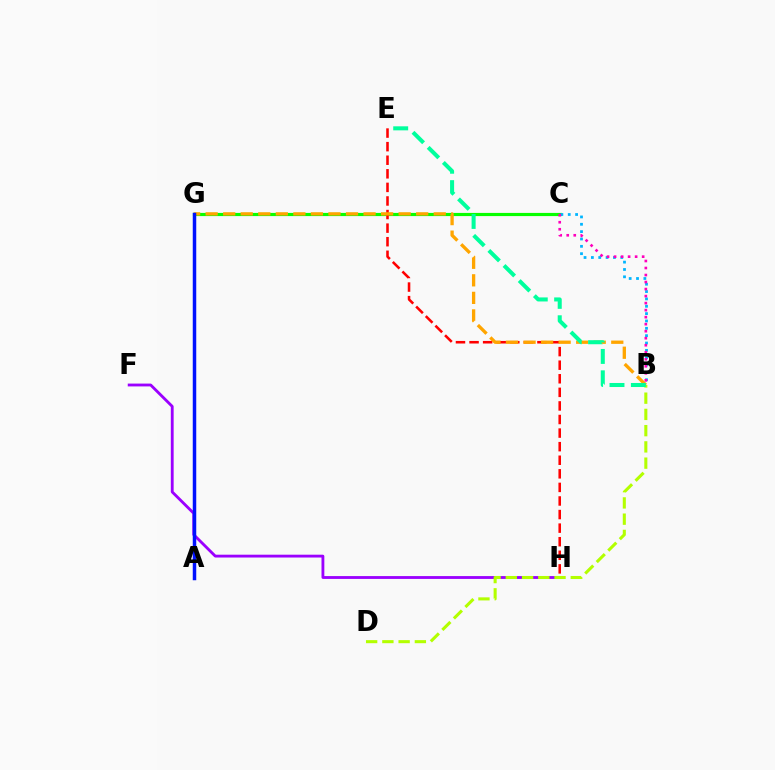{('C', 'G'): [{'color': '#08ff00', 'line_style': 'solid', 'thickness': 2.28}], ('E', 'H'): [{'color': '#ff0000', 'line_style': 'dashed', 'thickness': 1.84}], ('B', 'C'): [{'color': '#00b5ff', 'line_style': 'dotted', 'thickness': 2.0}, {'color': '#ff00bd', 'line_style': 'dotted', 'thickness': 1.91}], ('B', 'G'): [{'color': '#ffa500', 'line_style': 'dashed', 'thickness': 2.38}], ('F', 'H'): [{'color': '#9b00ff', 'line_style': 'solid', 'thickness': 2.04}], ('B', 'D'): [{'color': '#b3ff00', 'line_style': 'dashed', 'thickness': 2.21}], ('A', 'G'): [{'color': '#0010ff', 'line_style': 'solid', 'thickness': 2.51}], ('B', 'E'): [{'color': '#00ff9d', 'line_style': 'dashed', 'thickness': 2.91}]}